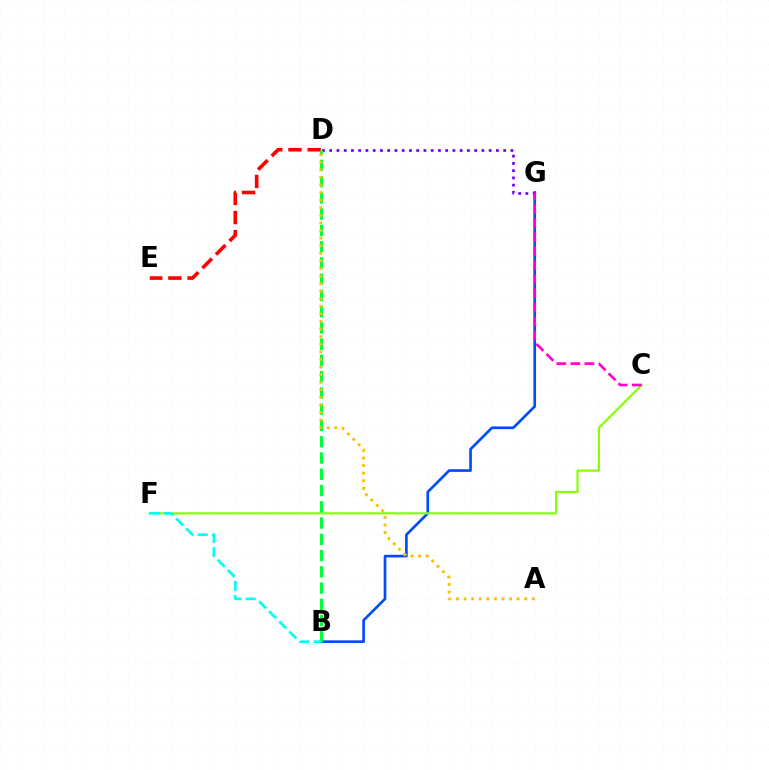{('B', 'G'): [{'color': '#004bff', 'line_style': 'solid', 'thickness': 1.91}], ('D', 'E'): [{'color': '#ff0000', 'line_style': 'dashed', 'thickness': 2.6}], ('D', 'G'): [{'color': '#7200ff', 'line_style': 'dotted', 'thickness': 1.97}], ('C', 'F'): [{'color': '#84ff00', 'line_style': 'solid', 'thickness': 1.55}], ('B', 'D'): [{'color': '#00ff39', 'line_style': 'dashed', 'thickness': 2.21}], ('B', 'F'): [{'color': '#00fff6', 'line_style': 'dashed', 'thickness': 1.93}], ('A', 'D'): [{'color': '#ffbd00', 'line_style': 'dotted', 'thickness': 2.06}], ('C', 'G'): [{'color': '#ff00cf', 'line_style': 'dashed', 'thickness': 1.91}]}